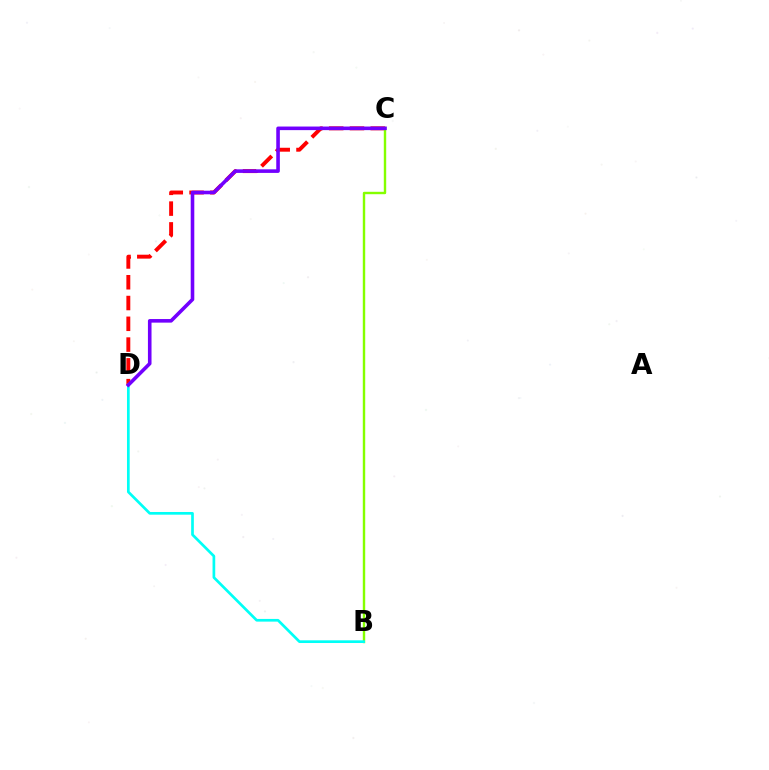{('C', 'D'): [{'color': '#ff0000', 'line_style': 'dashed', 'thickness': 2.82}, {'color': '#7200ff', 'line_style': 'solid', 'thickness': 2.59}], ('B', 'C'): [{'color': '#84ff00', 'line_style': 'solid', 'thickness': 1.73}], ('B', 'D'): [{'color': '#00fff6', 'line_style': 'solid', 'thickness': 1.94}]}